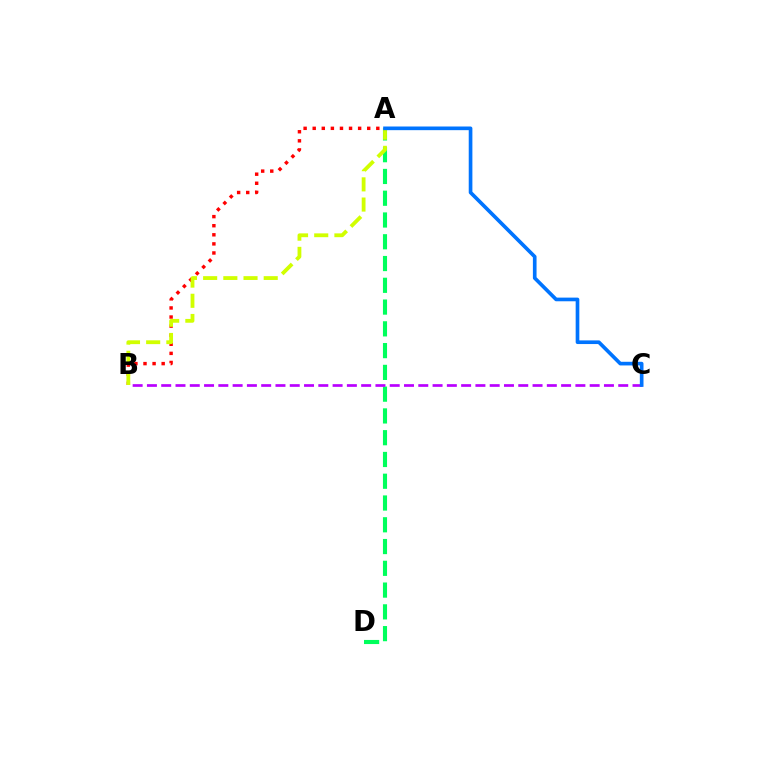{('A', 'D'): [{'color': '#00ff5c', 'line_style': 'dashed', 'thickness': 2.96}], ('A', 'B'): [{'color': '#ff0000', 'line_style': 'dotted', 'thickness': 2.47}, {'color': '#d1ff00', 'line_style': 'dashed', 'thickness': 2.74}], ('B', 'C'): [{'color': '#b900ff', 'line_style': 'dashed', 'thickness': 1.94}], ('A', 'C'): [{'color': '#0074ff', 'line_style': 'solid', 'thickness': 2.64}]}